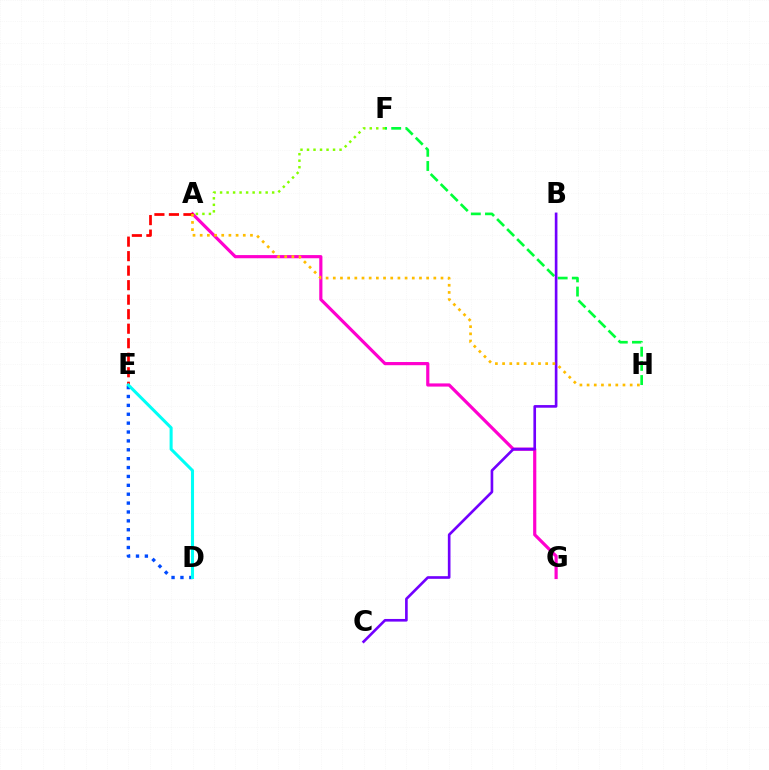{('D', 'E'): [{'color': '#004bff', 'line_style': 'dotted', 'thickness': 2.41}, {'color': '#00fff6', 'line_style': 'solid', 'thickness': 2.2}], ('F', 'H'): [{'color': '#00ff39', 'line_style': 'dashed', 'thickness': 1.93}], ('A', 'G'): [{'color': '#ff00cf', 'line_style': 'solid', 'thickness': 2.29}], ('B', 'C'): [{'color': '#7200ff', 'line_style': 'solid', 'thickness': 1.9}], ('A', 'E'): [{'color': '#ff0000', 'line_style': 'dashed', 'thickness': 1.97}], ('A', 'H'): [{'color': '#ffbd00', 'line_style': 'dotted', 'thickness': 1.95}], ('A', 'F'): [{'color': '#84ff00', 'line_style': 'dotted', 'thickness': 1.77}]}